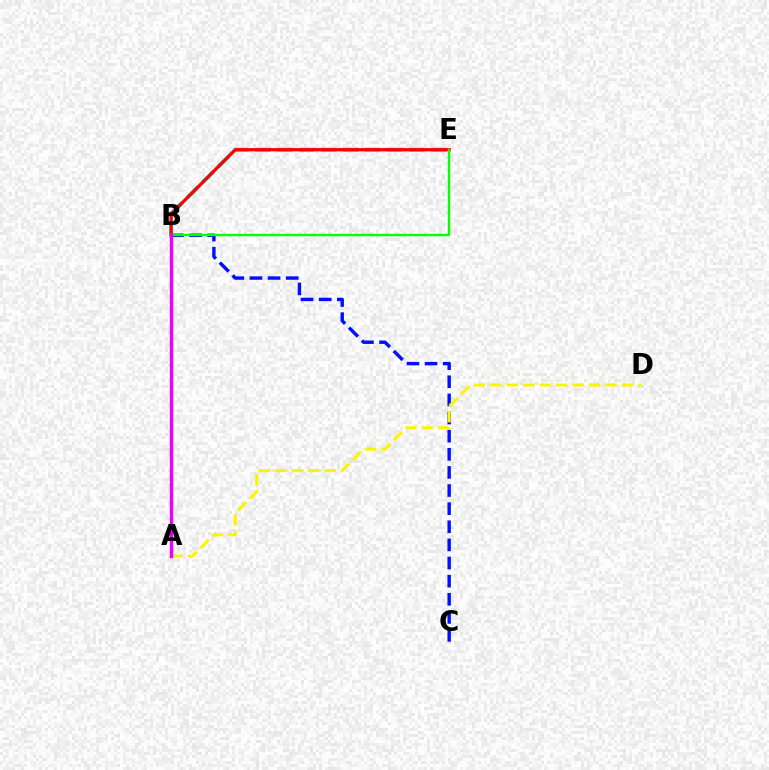{('B', 'E'): [{'color': '#00fff6', 'line_style': 'dashed', 'thickness': 2.99}, {'color': '#ff0000', 'line_style': 'solid', 'thickness': 2.35}, {'color': '#08ff00', 'line_style': 'solid', 'thickness': 1.72}], ('B', 'C'): [{'color': '#0010ff', 'line_style': 'dashed', 'thickness': 2.46}], ('A', 'D'): [{'color': '#fcf500', 'line_style': 'dashed', 'thickness': 2.23}], ('A', 'B'): [{'color': '#ee00ff', 'line_style': 'solid', 'thickness': 2.47}]}